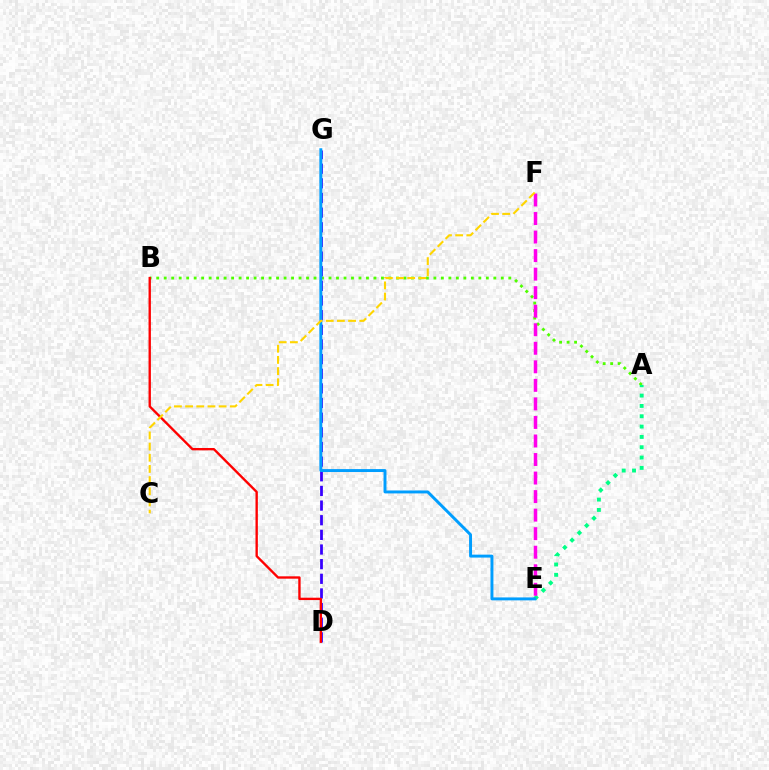{('A', 'B'): [{'color': '#4fff00', 'line_style': 'dotted', 'thickness': 2.04}], ('D', 'G'): [{'color': '#3700ff', 'line_style': 'dashed', 'thickness': 1.99}], ('B', 'D'): [{'color': '#ff0000', 'line_style': 'solid', 'thickness': 1.7}], ('A', 'E'): [{'color': '#00ff86', 'line_style': 'dotted', 'thickness': 2.81}], ('E', 'G'): [{'color': '#009eff', 'line_style': 'solid', 'thickness': 2.12}], ('E', 'F'): [{'color': '#ff00ed', 'line_style': 'dashed', 'thickness': 2.52}], ('C', 'F'): [{'color': '#ffd500', 'line_style': 'dashed', 'thickness': 1.52}]}